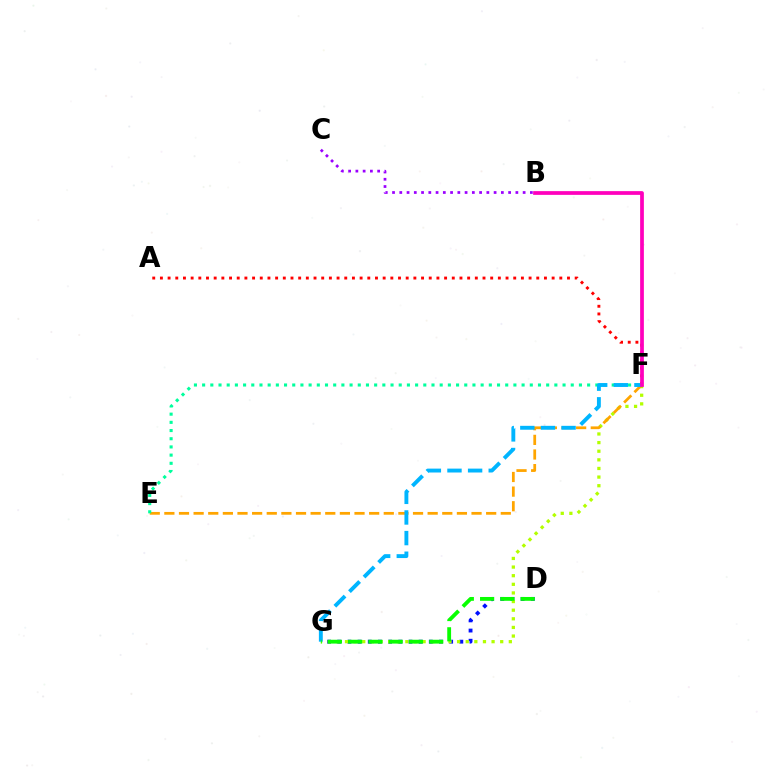{('D', 'G'): [{'color': '#0010ff', 'line_style': 'dotted', 'thickness': 2.76}, {'color': '#08ff00', 'line_style': 'dashed', 'thickness': 2.75}], ('F', 'G'): [{'color': '#b3ff00', 'line_style': 'dotted', 'thickness': 2.34}, {'color': '#00b5ff', 'line_style': 'dashed', 'thickness': 2.8}], ('E', 'F'): [{'color': '#ffa500', 'line_style': 'dashed', 'thickness': 1.99}, {'color': '#00ff9d', 'line_style': 'dotted', 'thickness': 2.23}], ('A', 'F'): [{'color': '#ff0000', 'line_style': 'dotted', 'thickness': 2.09}], ('B', 'F'): [{'color': '#ff00bd', 'line_style': 'solid', 'thickness': 2.69}], ('B', 'C'): [{'color': '#9b00ff', 'line_style': 'dotted', 'thickness': 1.97}]}